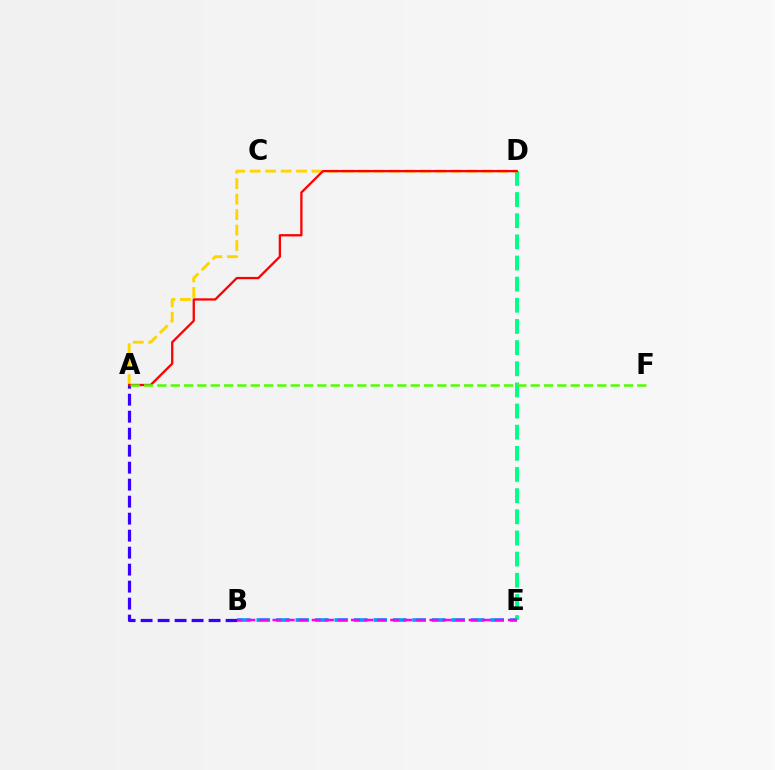{('D', 'E'): [{'color': '#00ff86', 'line_style': 'dashed', 'thickness': 2.87}], ('A', 'B'): [{'color': '#3700ff', 'line_style': 'dashed', 'thickness': 2.31}], ('A', 'D'): [{'color': '#ffd500', 'line_style': 'dashed', 'thickness': 2.1}, {'color': '#ff0000', 'line_style': 'solid', 'thickness': 1.65}], ('B', 'E'): [{'color': '#009eff', 'line_style': 'dashed', 'thickness': 2.65}, {'color': '#ff00ed', 'line_style': 'dashed', 'thickness': 1.78}], ('A', 'F'): [{'color': '#4fff00', 'line_style': 'dashed', 'thickness': 1.81}]}